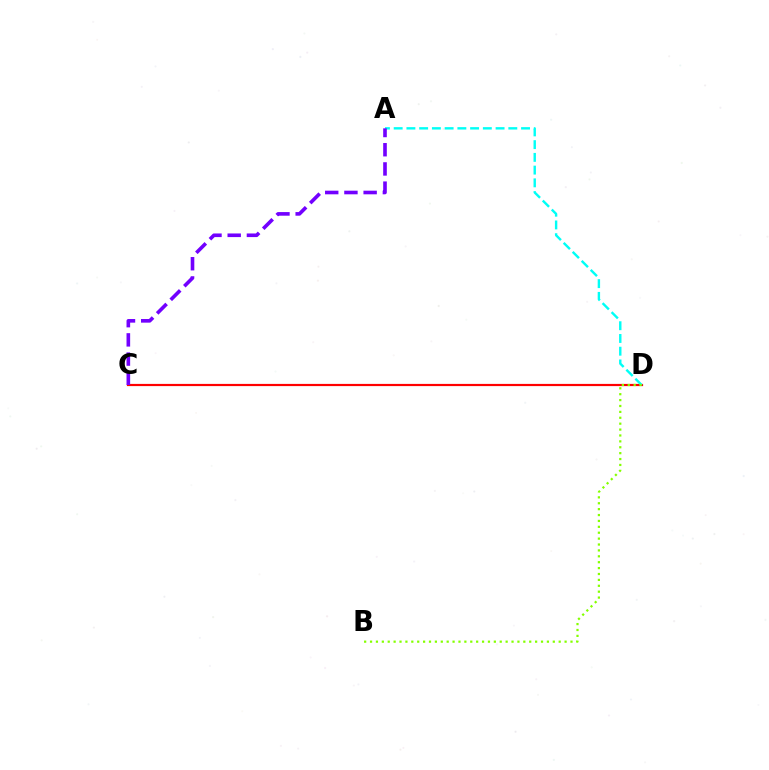{('C', 'D'): [{'color': '#ff0000', 'line_style': 'solid', 'thickness': 1.58}], ('A', 'D'): [{'color': '#00fff6', 'line_style': 'dashed', 'thickness': 1.73}], ('B', 'D'): [{'color': '#84ff00', 'line_style': 'dotted', 'thickness': 1.6}], ('A', 'C'): [{'color': '#7200ff', 'line_style': 'dashed', 'thickness': 2.61}]}